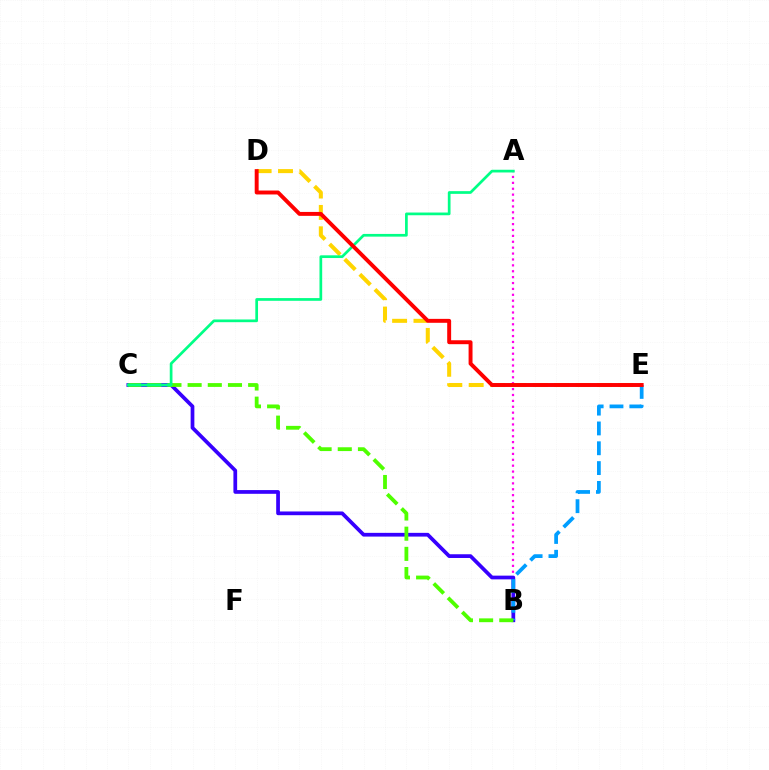{('A', 'B'): [{'color': '#ff00ed', 'line_style': 'dotted', 'thickness': 1.6}], ('B', 'C'): [{'color': '#3700ff', 'line_style': 'solid', 'thickness': 2.69}, {'color': '#4fff00', 'line_style': 'dashed', 'thickness': 2.74}], ('D', 'E'): [{'color': '#ffd500', 'line_style': 'dashed', 'thickness': 2.9}, {'color': '#ff0000', 'line_style': 'solid', 'thickness': 2.83}], ('B', 'E'): [{'color': '#009eff', 'line_style': 'dashed', 'thickness': 2.69}], ('A', 'C'): [{'color': '#00ff86', 'line_style': 'solid', 'thickness': 1.95}]}